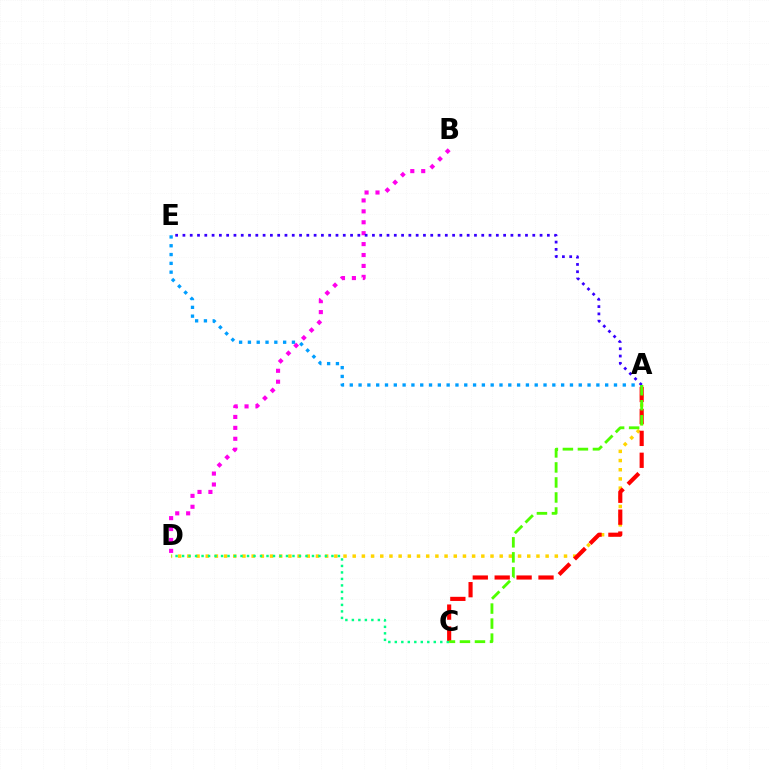{('B', 'D'): [{'color': '#ff00ed', 'line_style': 'dotted', 'thickness': 2.97}], ('A', 'D'): [{'color': '#ffd500', 'line_style': 'dotted', 'thickness': 2.5}], ('A', 'E'): [{'color': '#009eff', 'line_style': 'dotted', 'thickness': 2.39}, {'color': '#3700ff', 'line_style': 'dotted', 'thickness': 1.98}], ('A', 'C'): [{'color': '#ff0000', 'line_style': 'dashed', 'thickness': 2.98}, {'color': '#4fff00', 'line_style': 'dashed', 'thickness': 2.04}], ('C', 'D'): [{'color': '#00ff86', 'line_style': 'dotted', 'thickness': 1.76}]}